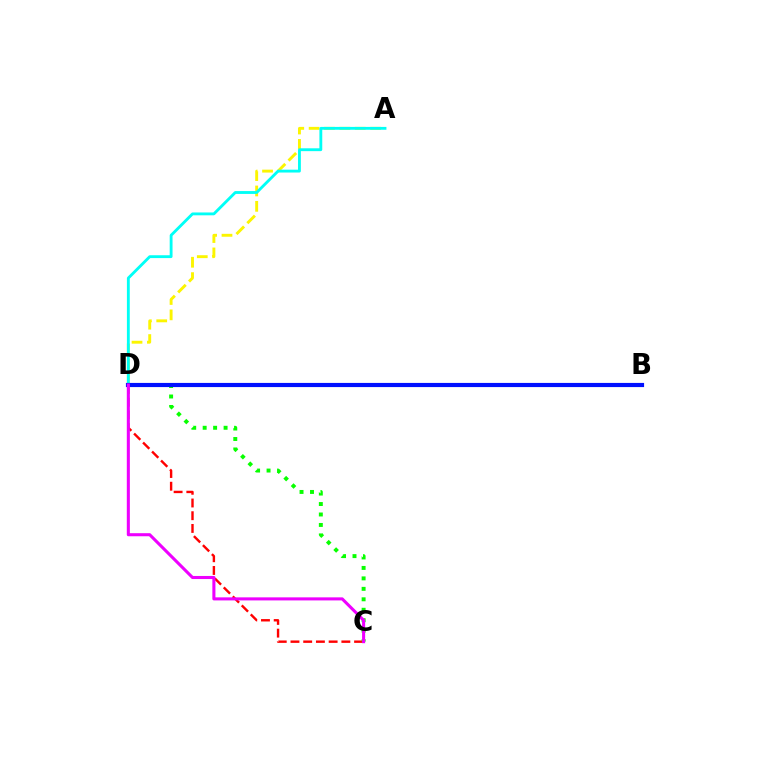{('A', 'D'): [{'color': '#fcf500', 'line_style': 'dashed', 'thickness': 2.09}, {'color': '#00fff6', 'line_style': 'solid', 'thickness': 2.05}], ('C', 'D'): [{'color': '#ff0000', 'line_style': 'dashed', 'thickness': 1.73}, {'color': '#08ff00', 'line_style': 'dotted', 'thickness': 2.84}, {'color': '#ee00ff', 'line_style': 'solid', 'thickness': 2.21}], ('B', 'D'): [{'color': '#0010ff', 'line_style': 'solid', 'thickness': 3.0}]}